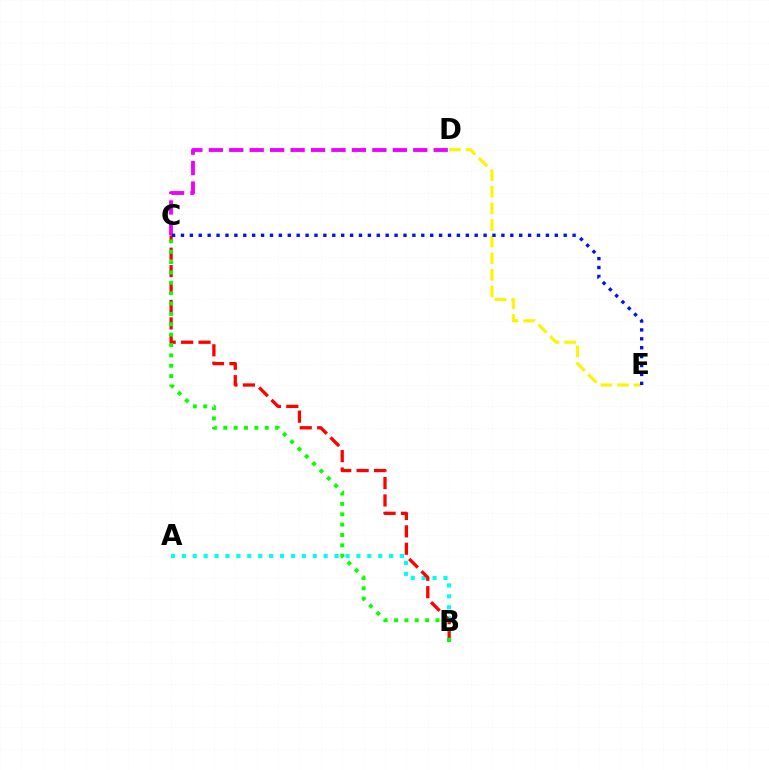{('A', 'B'): [{'color': '#00fff6', 'line_style': 'dotted', 'thickness': 2.96}], ('B', 'C'): [{'color': '#ff0000', 'line_style': 'dashed', 'thickness': 2.37}, {'color': '#08ff00', 'line_style': 'dotted', 'thickness': 2.82}], ('C', 'D'): [{'color': '#ee00ff', 'line_style': 'dashed', 'thickness': 2.78}], ('D', 'E'): [{'color': '#fcf500', 'line_style': 'dashed', 'thickness': 2.26}], ('C', 'E'): [{'color': '#0010ff', 'line_style': 'dotted', 'thickness': 2.42}]}